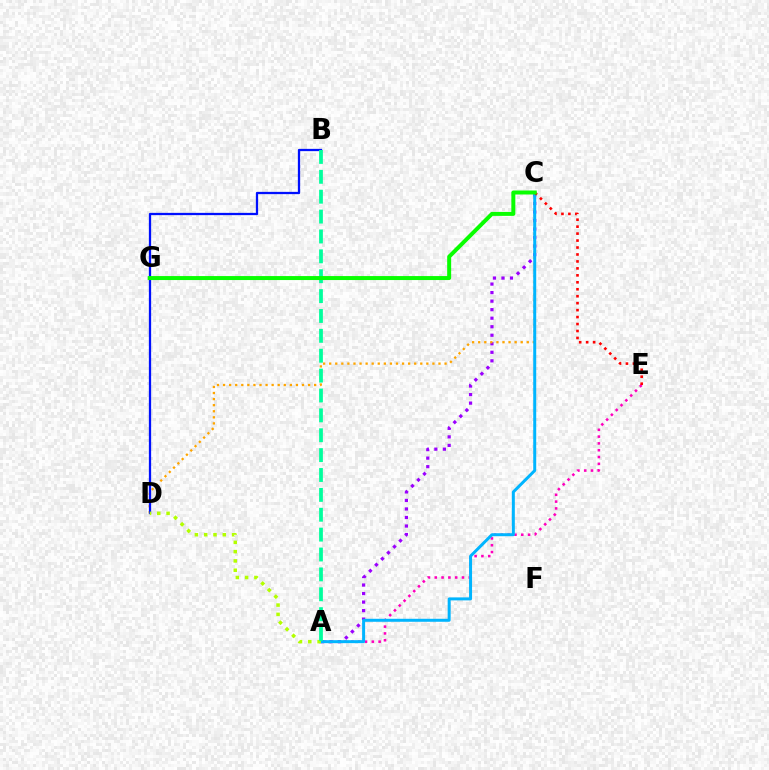{('A', 'C'): [{'color': '#9b00ff', 'line_style': 'dotted', 'thickness': 2.32}, {'color': '#00b5ff', 'line_style': 'solid', 'thickness': 2.15}], ('C', 'D'): [{'color': '#ffa500', 'line_style': 'dotted', 'thickness': 1.65}], ('B', 'D'): [{'color': '#0010ff', 'line_style': 'solid', 'thickness': 1.64}], ('A', 'E'): [{'color': '#ff00bd', 'line_style': 'dotted', 'thickness': 1.85}], ('C', 'E'): [{'color': '#ff0000', 'line_style': 'dotted', 'thickness': 1.89}], ('A', 'D'): [{'color': '#b3ff00', 'line_style': 'dotted', 'thickness': 2.53}], ('A', 'B'): [{'color': '#00ff9d', 'line_style': 'dashed', 'thickness': 2.7}], ('C', 'G'): [{'color': '#08ff00', 'line_style': 'solid', 'thickness': 2.87}]}